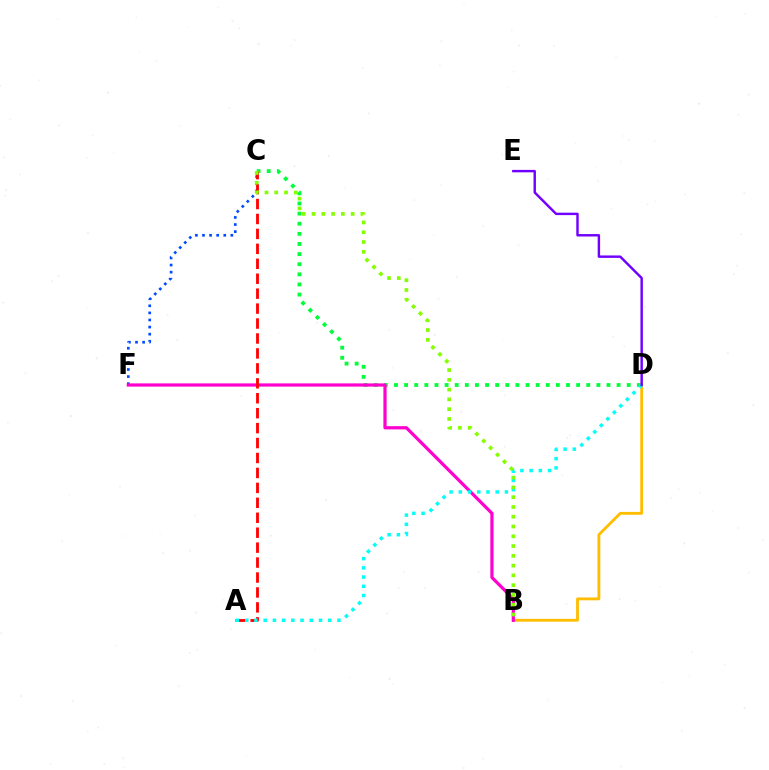{('C', 'F'): [{'color': '#004bff', 'line_style': 'dotted', 'thickness': 1.93}], ('C', 'D'): [{'color': '#00ff39', 'line_style': 'dotted', 'thickness': 2.75}], ('B', 'D'): [{'color': '#ffbd00', 'line_style': 'solid', 'thickness': 2.04}], ('B', 'F'): [{'color': '#ff00cf', 'line_style': 'solid', 'thickness': 2.31}], ('A', 'C'): [{'color': '#ff0000', 'line_style': 'dashed', 'thickness': 2.03}], ('A', 'D'): [{'color': '#00fff6', 'line_style': 'dotted', 'thickness': 2.51}], ('D', 'E'): [{'color': '#7200ff', 'line_style': 'solid', 'thickness': 1.76}], ('B', 'C'): [{'color': '#84ff00', 'line_style': 'dotted', 'thickness': 2.66}]}